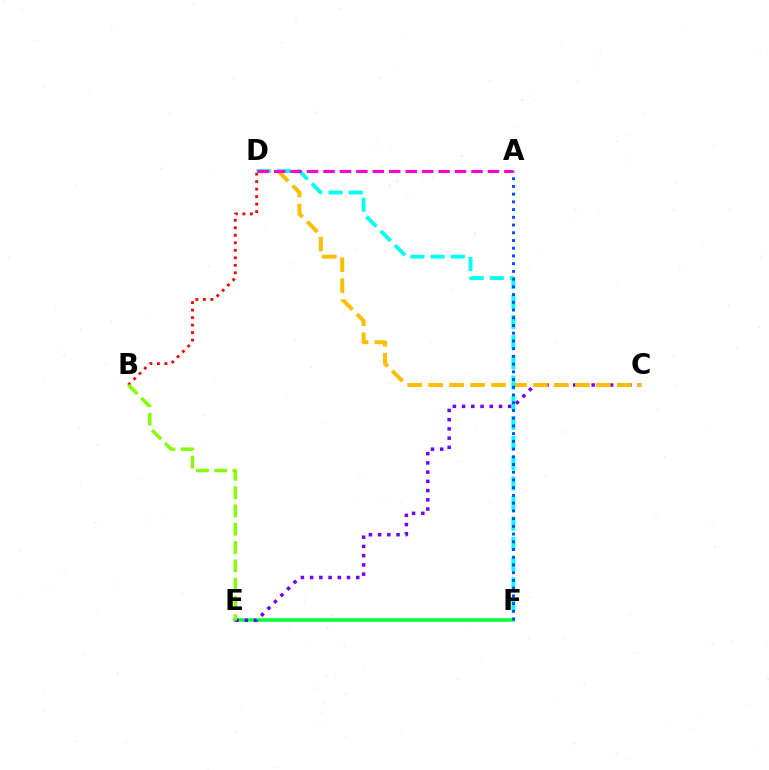{('E', 'F'): [{'color': '#00ff39', 'line_style': 'solid', 'thickness': 2.54}], ('B', 'D'): [{'color': '#ff0000', 'line_style': 'dotted', 'thickness': 2.04}], ('C', 'E'): [{'color': '#7200ff', 'line_style': 'dotted', 'thickness': 2.51}], ('C', 'D'): [{'color': '#ffbd00', 'line_style': 'dashed', 'thickness': 2.85}], ('D', 'F'): [{'color': '#00fff6', 'line_style': 'dashed', 'thickness': 2.74}], ('A', 'F'): [{'color': '#004bff', 'line_style': 'dotted', 'thickness': 2.1}], ('B', 'E'): [{'color': '#84ff00', 'line_style': 'dashed', 'thickness': 2.49}], ('A', 'D'): [{'color': '#ff00cf', 'line_style': 'dashed', 'thickness': 2.23}]}